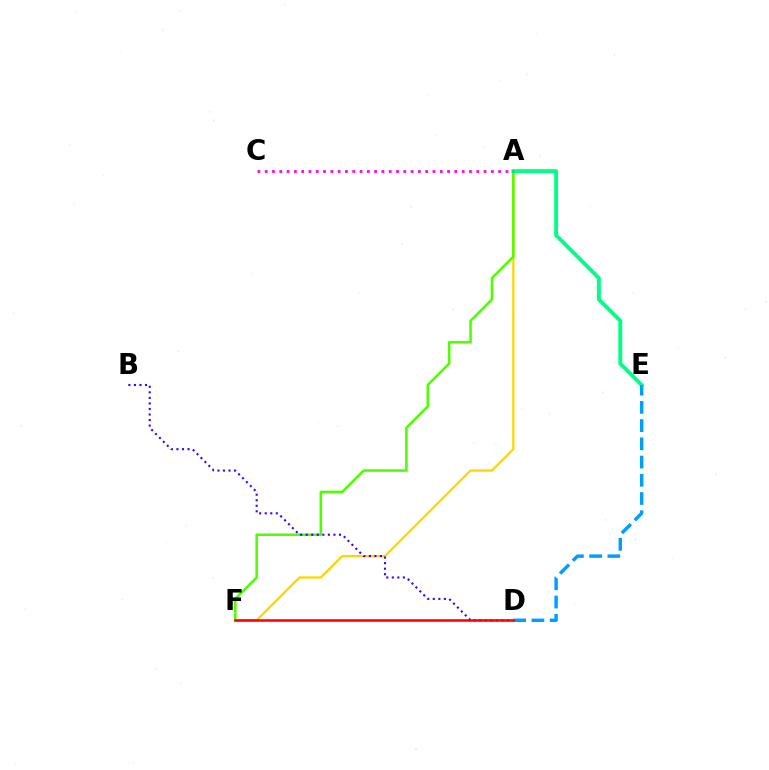{('A', 'F'): [{'color': '#ffd500', 'line_style': 'solid', 'thickness': 1.66}, {'color': '#4fff00', 'line_style': 'solid', 'thickness': 1.84}], ('A', 'E'): [{'color': '#00ff86', 'line_style': 'solid', 'thickness': 2.8}], ('B', 'D'): [{'color': '#3700ff', 'line_style': 'dotted', 'thickness': 1.5}], ('D', 'E'): [{'color': '#009eff', 'line_style': 'dashed', 'thickness': 2.48}], ('A', 'C'): [{'color': '#ff00ed', 'line_style': 'dotted', 'thickness': 1.98}], ('D', 'F'): [{'color': '#ff0000', 'line_style': 'solid', 'thickness': 1.84}]}